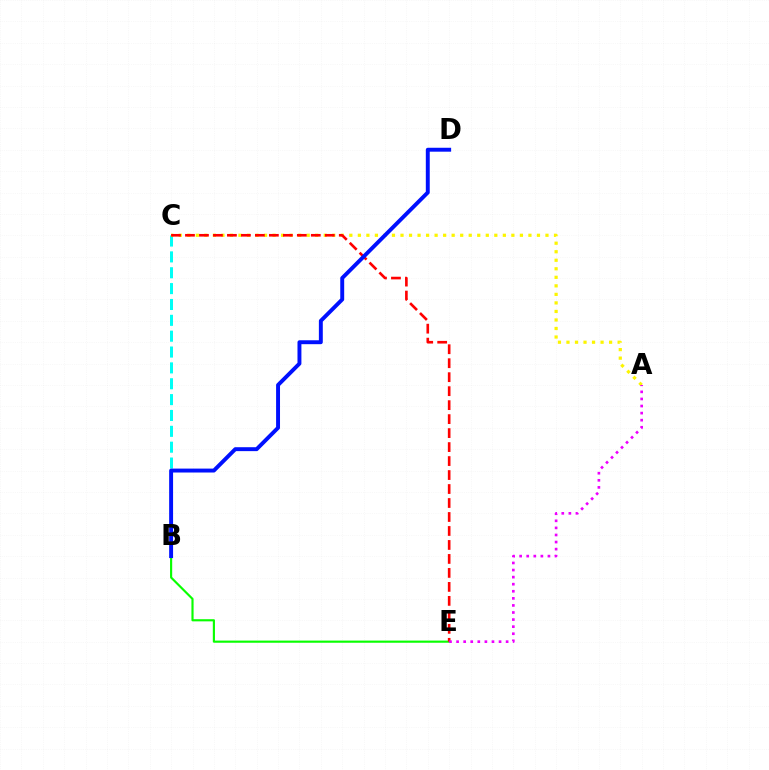{('B', 'C'): [{'color': '#00fff6', 'line_style': 'dashed', 'thickness': 2.15}], ('B', 'E'): [{'color': '#08ff00', 'line_style': 'solid', 'thickness': 1.55}], ('A', 'C'): [{'color': '#fcf500', 'line_style': 'dotted', 'thickness': 2.32}], ('C', 'E'): [{'color': '#ff0000', 'line_style': 'dashed', 'thickness': 1.9}], ('A', 'E'): [{'color': '#ee00ff', 'line_style': 'dotted', 'thickness': 1.92}], ('B', 'D'): [{'color': '#0010ff', 'line_style': 'solid', 'thickness': 2.82}]}